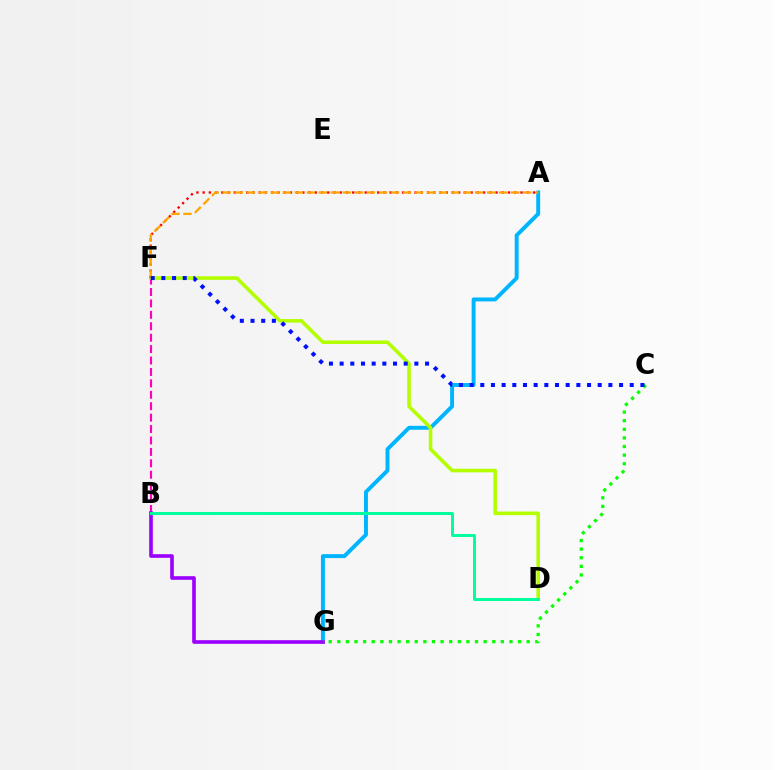{('A', 'G'): [{'color': '#00b5ff', 'line_style': 'solid', 'thickness': 2.84}], ('B', 'F'): [{'color': '#ff00bd', 'line_style': 'dashed', 'thickness': 1.55}], ('B', 'G'): [{'color': '#9b00ff', 'line_style': 'solid', 'thickness': 2.62}], ('C', 'G'): [{'color': '#08ff00', 'line_style': 'dotted', 'thickness': 2.34}], ('D', 'F'): [{'color': '#b3ff00', 'line_style': 'solid', 'thickness': 2.57}], ('A', 'F'): [{'color': '#ff0000', 'line_style': 'dotted', 'thickness': 1.69}, {'color': '#ffa500', 'line_style': 'dashed', 'thickness': 1.63}], ('C', 'F'): [{'color': '#0010ff', 'line_style': 'dotted', 'thickness': 2.9}], ('B', 'D'): [{'color': '#00ff9d', 'line_style': 'solid', 'thickness': 2.14}]}